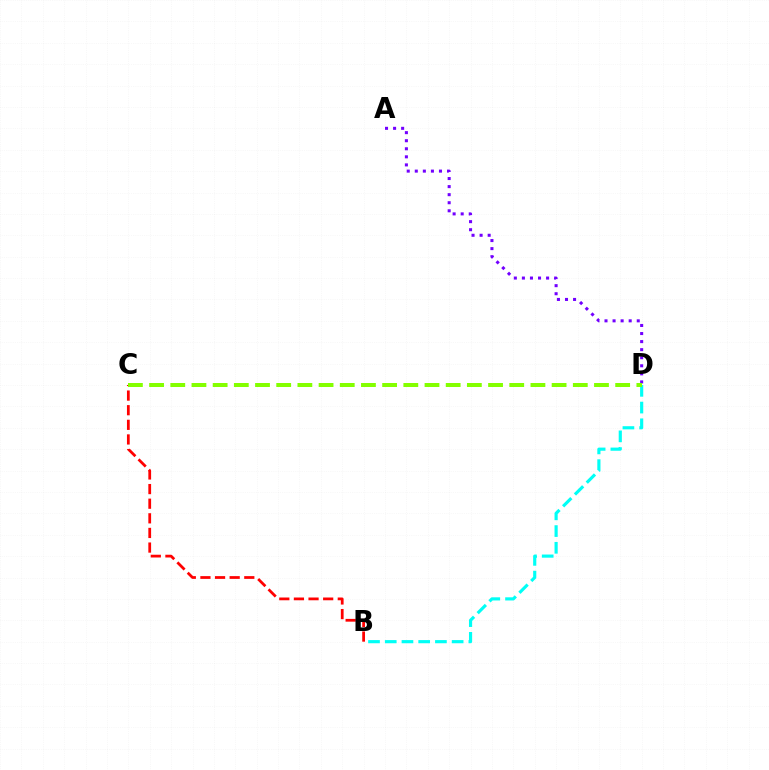{('B', 'D'): [{'color': '#00fff6', 'line_style': 'dashed', 'thickness': 2.27}], ('A', 'D'): [{'color': '#7200ff', 'line_style': 'dotted', 'thickness': 2.19}], ('B', 'C'): [{'color': '#ff0000', 'line_style': 'dashed', 'thickness': 1.99}], ('C', 'D'): [{'color': '#84ff00', 'line_style': 'dashed', 'thickness': 2.88}]}